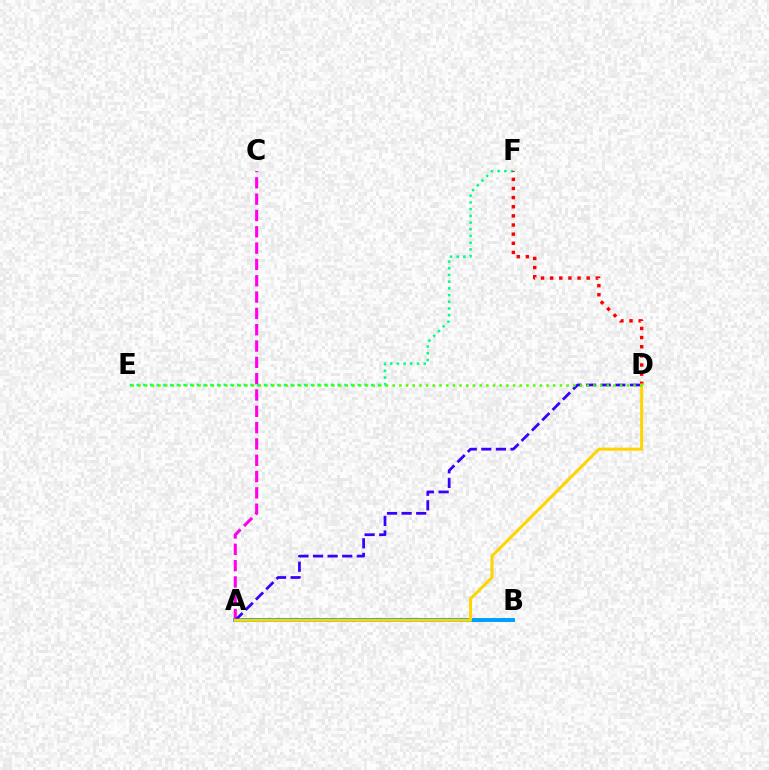{('A', 'C'): [{'color': '#ff00ed', 'line_style': 'dashed', 'thickness': 2.22}], ('E', 'F'): [{'color': '#00ff86', 'line_style': 'dotted', 'thickness': 1.82}], ('A', 'B'): [{'color': '#009eff', 'line_style': 'solid', 'thickness': 2.83}], ('A', 'D'): [{'color': '#3700ff', 'line_style': 'dashed', 'thickness': 1.98}, {'color': '#ffd500', 'line_style': 'solid', 'thickness': 2.18}], ('D', 'F'): [{'color': '#ff0000', 'line_style': 'dotted', 'thickness': 2.48}], ('D', 'E'): [{'color': '#4fff00', 'line_style': 'dotted', 'thickness': 1.82}]}